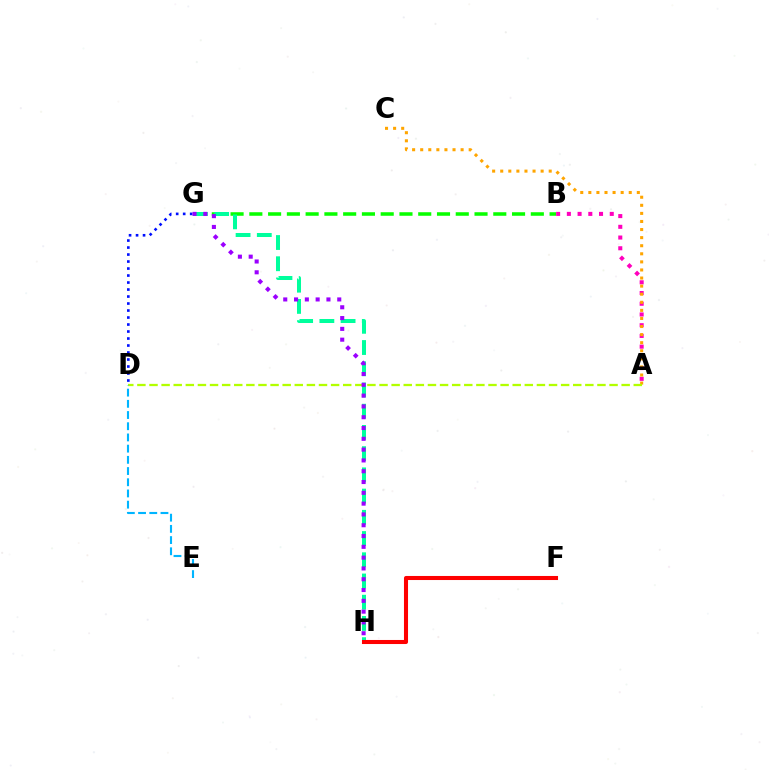{('A', 'B'): [{'color': '#ff00bd', 'line_style': 'dotted', 'thickness': 2.91}], ('B', 'G'): [{'color': '#08ff00', 'line_style': 'dashed', 'thickness': 2.55}], ('A', 'C'): [{'color': '#ffa500', 'line_style': 'dotted', 'thickness': 2.2}], ('G', 'H'): [{'color': '#00ff9d', 'line_style': 'dashed', 'thickness': 2.88}, {'color': '#9b00ff', 'line_style': 'dotted', 'thickness': 2.93}], ('D', 'G'): [{'color': '#0010ff', 'line_style': 'dotted', 'thickness': 1.9}], ('A', 'D'): [{'color': '#b3ff00', 'line_style': 'dashed', 'thickness': 1.64}], ('D', 'E'): [{'color': '#00b5ff', 'line_style': 'dashed', 'thickness': 1.52}], ('F', 'H'): [{'color': '#ff0000', 'line_style': 'solid', 'thickness': 2.92}]}